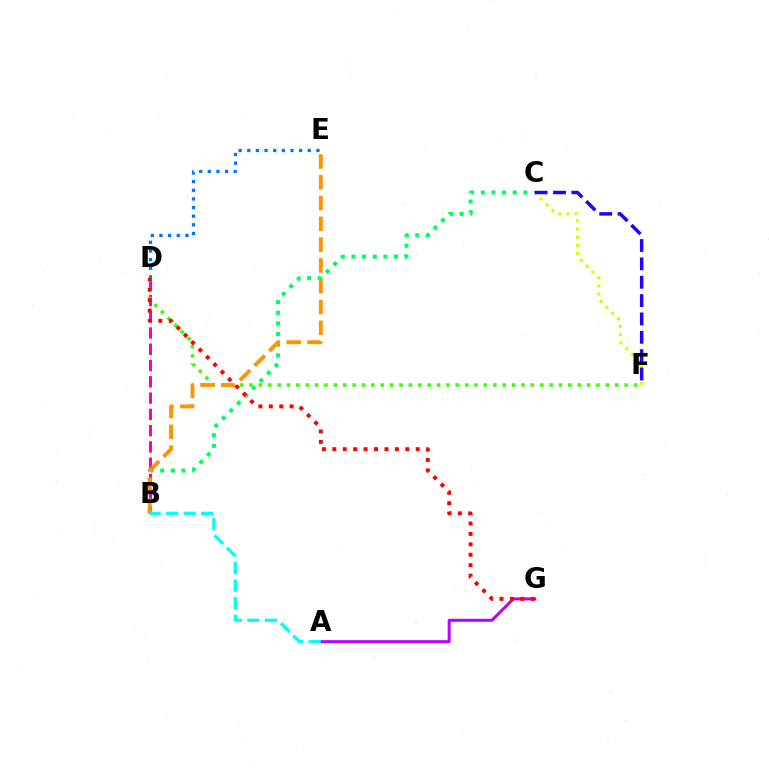{('B', 'D'): [{'color': '#ff00ac', 'line_style': 'dashed', 'thickness': 2.21}], ('A', 'G'): [{'color': '#b900ff', 'line_style': 'solid', 'thickness': 2.15}], ('D', 'F'): [{'color': '#3dff00', 'line_style': 'dotted', 'thickness': 2.55}], ('B', 'C'): [{'color': '#00ff5c', 'line_style': 'dotted', 'thickness': 2.89}], ('C', 'F'): [{'color': '#d1ff00', 'line_style': 'dotted', 'thickness': 2.24}, {'color': '#2500ff', 'line_style': 'dashed', 'thickness': 2.49}], ('D', 'E'): [{'color': '#0074ff', 'line_style': 'dotted', 'thickness': 2.35}], ('B', 'E'): [{'color': '#ff9400', 'line_style': 'dashed', 'thickness': 2.82}], ('D', 'G'): [{'color': '#ff0000', 'line_style': 'dotted', 'thickness': 2.83}], ('A', 'B'): [{'color': '#00fff6', 'line_style': 'dashed', 'thickness': 2.39}]}